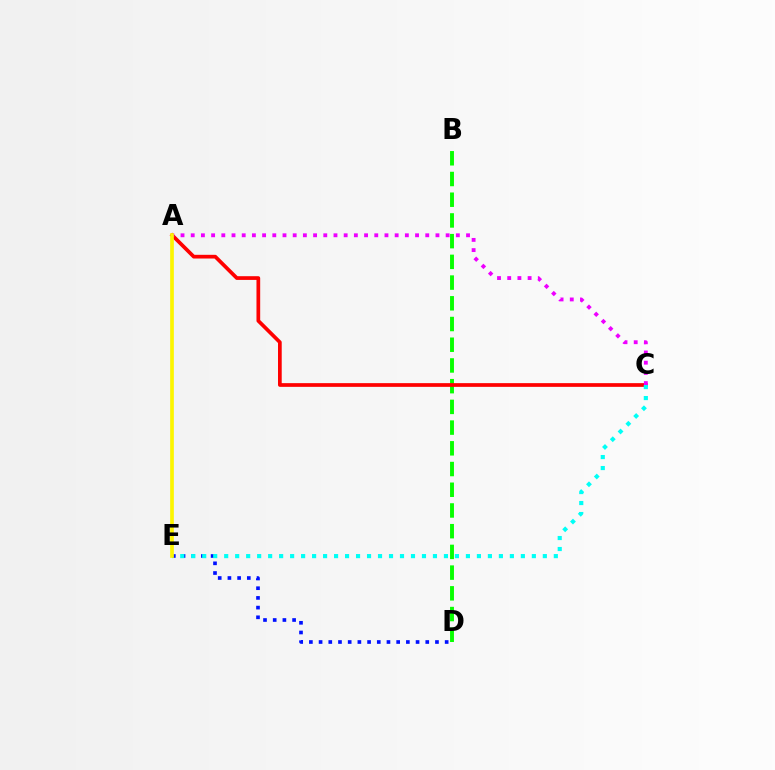{('B', 'D'): [{'color': '#08ff00', 'line_style': 'dashed', 'thickness': 2.81}], ('D', 'E'): [{'color': '#0010ff', 'line_style': 'dotted', 'thickness': 2.63}], ('A', 'C'): [{'color': '#ff0000', 'line_style': 'solid', 'thickness': 2.67}, {'color': '#ee00ff', 'line_style': 'dotted', 'thickness': 2.77}], ('C', 'E'): [{'color': '#00fff6', 'line_style': 'dotted', 'thickness': 2.99}], ('A', 'E'): [{'color': '#fcf500', 'line_style': 'solid', 'thickness': 2.65}]}